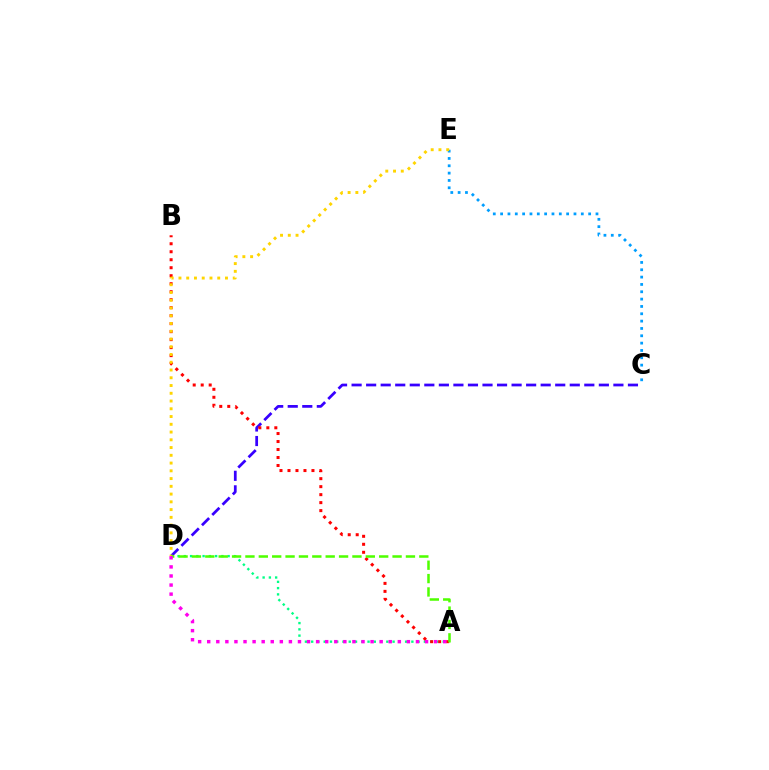{('A', 'D'): [{'color': '#00ff86', 'line_style': 'dotted', 'thickness': 1.7}, {'color': '#4fff00', 'line_style': 'dashed', 'thickness': 1.82}, {'color': '#ff00ed', 'line_style': 'dotted', 'thickness': 2.47}], ('C', 'E'): [{'color': '#009eff', 'line_style': 'dotted', 'thickness': 1.99}], ('C', 'D'): [{'color': '#3700ff', 'line_style': 'dashed', 'thickness': 1.98}], ('A', 'B'): [{'color': '#ff0000', 'line_style': 'dotted', 'thickness': 2.17}], ('D', 'E'): [{'color': '#ffd500', 'line_style': 'dotted', 'thickness': 2.11}]}